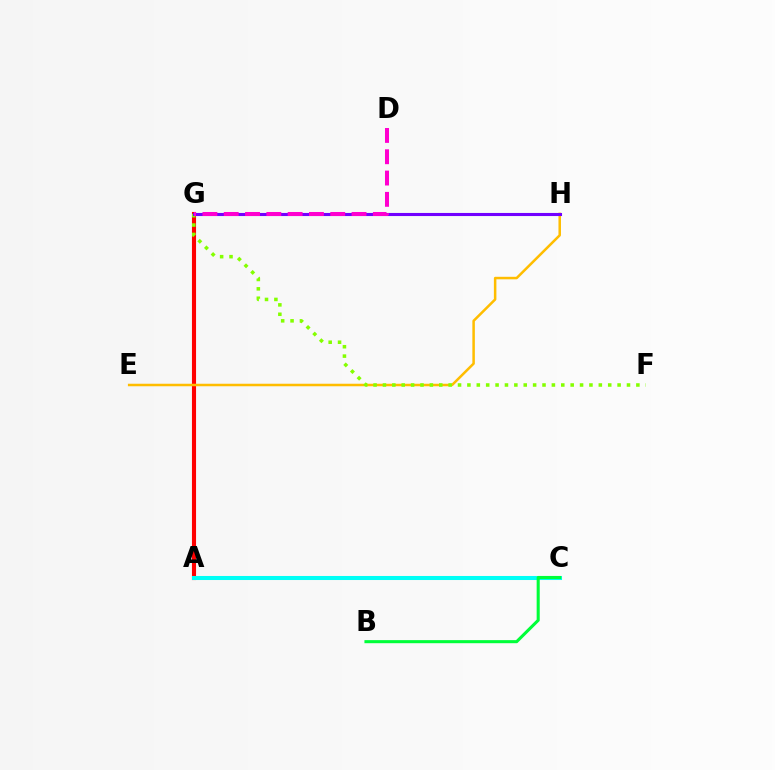{('A', 'G'): [{'color': '#ff0000', 'line_style': 'solid', 'thickness': 2.95}], ('E', 'H'): [{'color': '#ffbd00', 'line_style': 'solid', 'thickness': 1.81}], ('F', 'G'): [{'color': '#84ff00', 'line_style': 'dotted', 'thickness': 2.55}], ('A', 'C'): [{'color': '#004bff', 'line_style': 'dotted', 'thickness': 2.83}, {'color': '#00fff6', 'line_style': 'solid', 'thickness': 2.91}], ('G', 'H'): [{'color': '#7200ff', 'line_style': 'solid', 'thickness': 2.23}], ('B', 'C'): [{'color': '#00ff39', 'line_style': 'solid', 'thickness': 2.21}], ('D', 'G'): [{'color': '#ff00cf', 'line_style': 'dashed', 'thickness': 2.89}]}